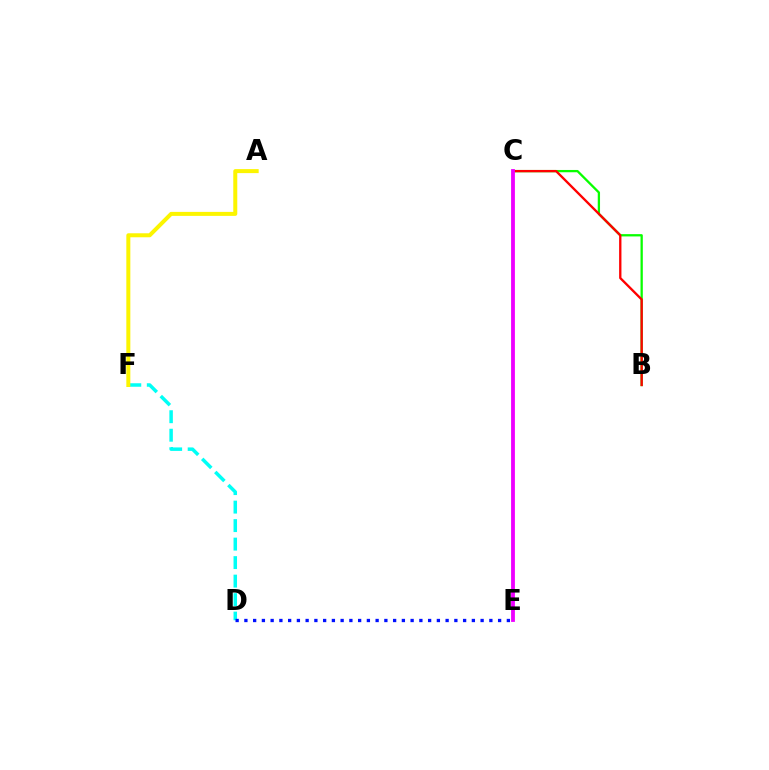{('B', 'C'): [{'color': '#08ff00', 'line_style': 'solid', 'thickness': 1.65}, {'color': '#ff0000', 'line_style': 'solid', 'thickness': 1.67}], ('D', 'F'): [{'color': '#00fff6', 'line_style': 'dashed', 'thickness': 2.51}], ('C', 'E'): [{'color': '#ee00ff', 'line_style': 'solid', 'thickness': 2.74}], ('A', 'F'): [{'color': '#fcf500', 'line_style': 'solid', 'thickness': 2.88}], ('D', 'E'): [{'color': '#0010ff', 'line_style': 'dotted', 'thickness': 2.38}]}